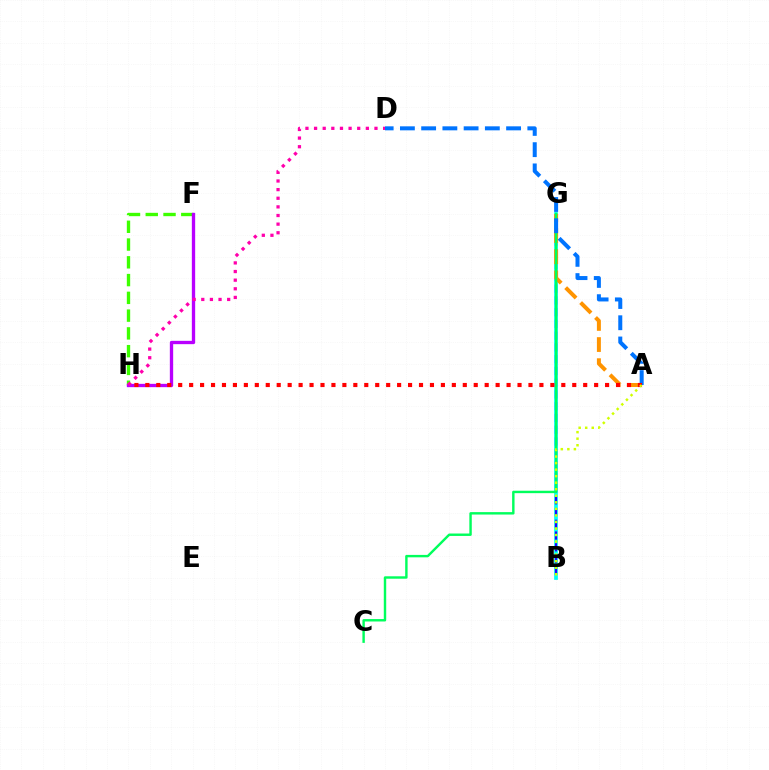{('F', 'H'): [{'color': '#3dff00', 'line_style': 'dashed', 'thickness': 2.41}, {'color': '#b900ff', 'line_style': 'solid', 'thickness': 2.39}], ('B', 'G'): [{'color': '#00fff6', 'line_style': 'solid', 'thickness': 2.68}, {'color': '#2500ff', 'line_style': 'dashed', 'thickness': 1.6}], ('A', 'G'): [{'color': '#ff9400', 'line_style': 'dashed', 'thickness': 2.87}], ('C', 'G'): [{'color': '#00ff5c', 'line_style': 'solid', 'thickness': 1.74}], ('A', 'D'): [{'color': '#0074ff', 'line_style': 'dashed', 'thickness': 2.88}], ('A', 'H'): [{'color': '#ff0000', 'line_style': 'dotted', 'thickness': 2.97}], ('D', 'H'): [{'color': '#ff00ac', 'line_style': 'dotted', 'thickness': 2.34}], ('A', 'B'): [{'color': '#d1ff00', 'line_style': 'dotted', 'thickness': 1.78}]}